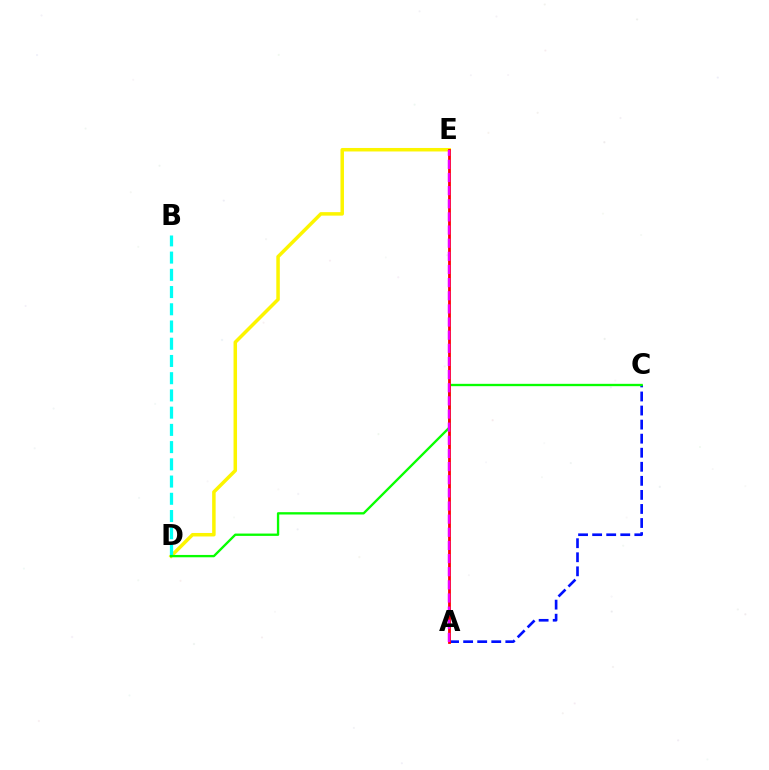{('D', 'E'): [{'color': '#fcf500', 'line_style': 'solid', 'thickness': 2.52}], ('A', 'C'): [{'color': '#0010ff', 'line_style': 'dashed', 'thickness': 1.91}], ('B', 'D'): [{'color': '#00fff6', 'line_style': 'dashed', 'thickness': 2.34}], ('C', 'D'): [{'color': '#08ff00', 'line_style': 'solid', 'thickness': 1.68}], ('A', 'E'): [{'color': '#ff0000', 'line_style': 'solid', 'thickness': 2.01}, {'color': '#ee00ff', 'line_style': 'dashed', 'thickness': 1.79}]}